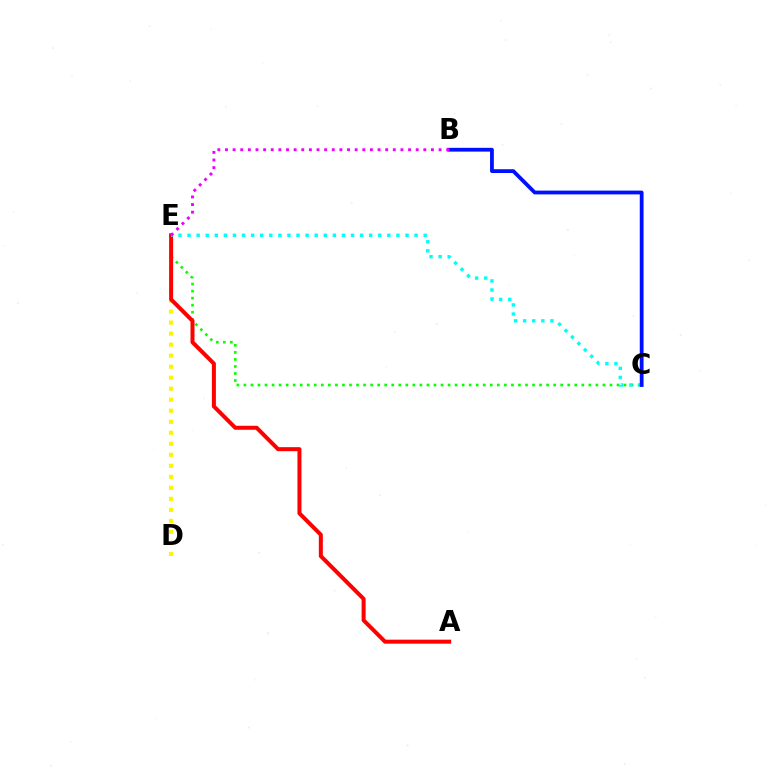{('D', 'E'): [{'color': '#fcf500', 'line_style': 'dotted', 'thickness': 2.99}], ('C', 'E'): [{'color': '#08ff00', 'line_style': 'dotted', 'thickness': 1.91}, {'color': '#00fff6', 'line_style': 'dotted', 'thickness': 2.47}], ('A', 'E'): [{'color': '#ff0000', 'line_style': 'solid', 'thickness': 2.88}], ('B', 'C'): [{'color': '#0010ff', 'line_style': 'solid', 'thickness': 2.73}], ('B', 'E'): [{'color': '#ee00ff', 'line_style': 'dotted', 'thickness': 2.07}]}